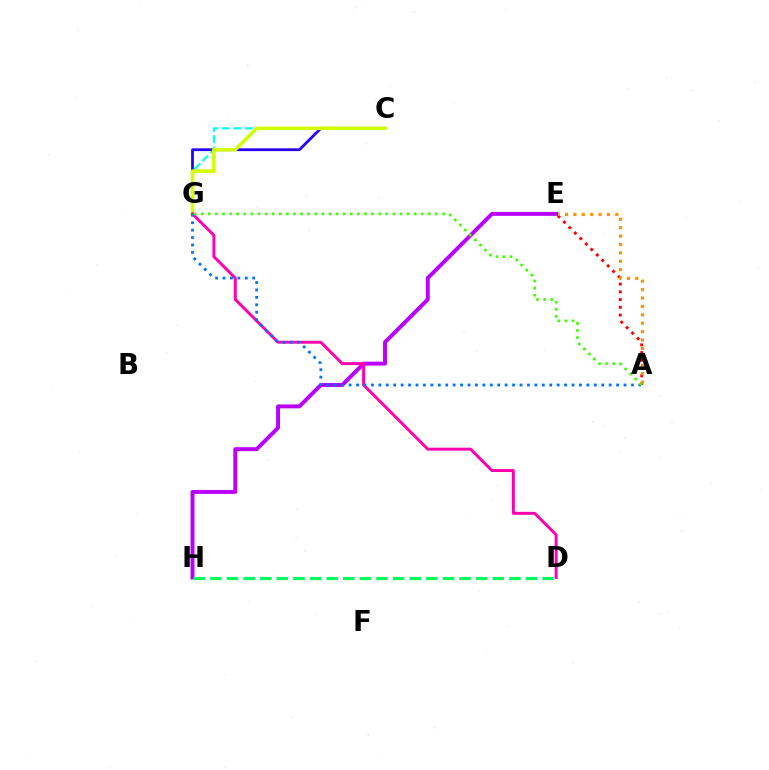{('C', 'G'): [{'color': '#2500ff', 'line_style': 'solid', 'thickness': 2.0}, {'color': '#00fff6', 'line_style': 'dashed', 'thickness': 1.55}, {'color': '#d1ff00', 'line_style': 'solid', 'thickness': 2.56}], ('A', 'E'): [{'color': '#ff0000', 'line_style': 'dotted', 'thickness': 2.1}, {'color': '#ff9400', 'line_style': 'dotted', 'thickness': 2.28}], ('E', 'H'): [{'color': '#b900ff', 'line_style': 'solid', 'thickness': 2.82}], ('D', 'G'): [{'color': '#ff00ac', 'line_style': 'solid', 'thickness': 2.12}], ('A', 'G'): [{'color': '#0074ff', 'line_style': 'dotted', 'thickness': 2.02}, {'color': '#3dff00', 'line_style': 'dotted', 'thickness': 1.93}], ('D', 'H'): [{'color': '#00ff5c', 'line_style': 'dashed', 'thickness': 2.26}]}